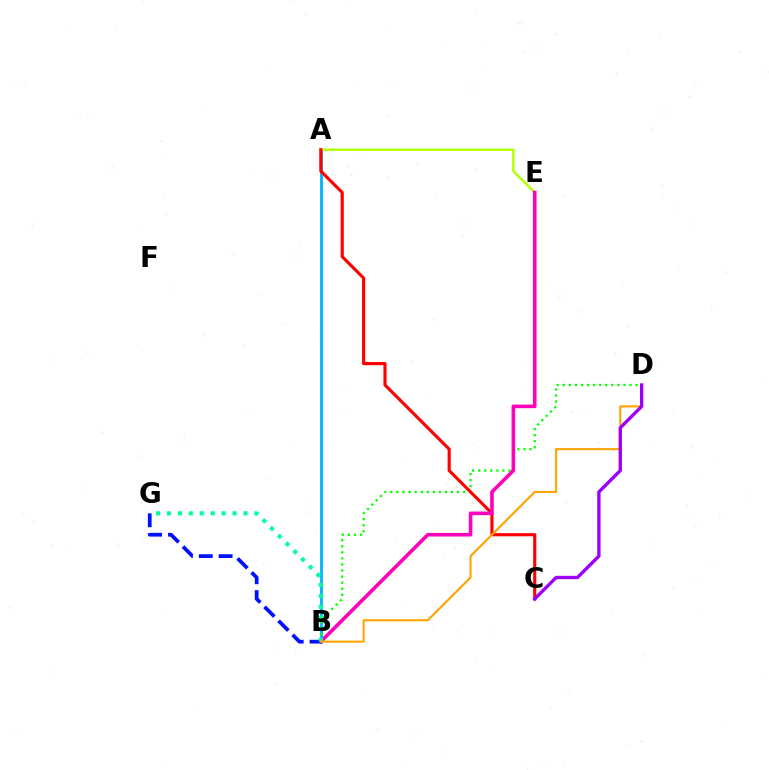{('A', 'B'): [{'color': '#00b5ff', 'line_style': 'solid', 'thickness': 2.04}], ('B', 'D'): [{'color': '#08ff00', 'line_style': 'dotted', 'thickness': 1.65}, {'color': '#ffa500', 'line_style': 'solid', 'thickness': 1.53}], ('A', 'E'): [{'color': '#b3ff00', 'line_style': 'solid', 'thickness': 1.74}], ('A', 'C'): [{'color': '#ff0000', 'line_style': 'solid', 'thickness': 2.26}], ('B', 'E'): [{'color': '#ff00bd', 'line_style': 'solid', 'thickness': 2.58}], ('B', 'G'): [{'color': '#0010ff', 'line_style': 'dashed', 'thickness': 2.7}, {'color': '#00ff9d', 'line_style': 'dotted', 'thickness': 2.97}], ('C', 'D'): [{'color': '#9b00ff', 'line_style': 'solid', 'thickness': 2.41}]}